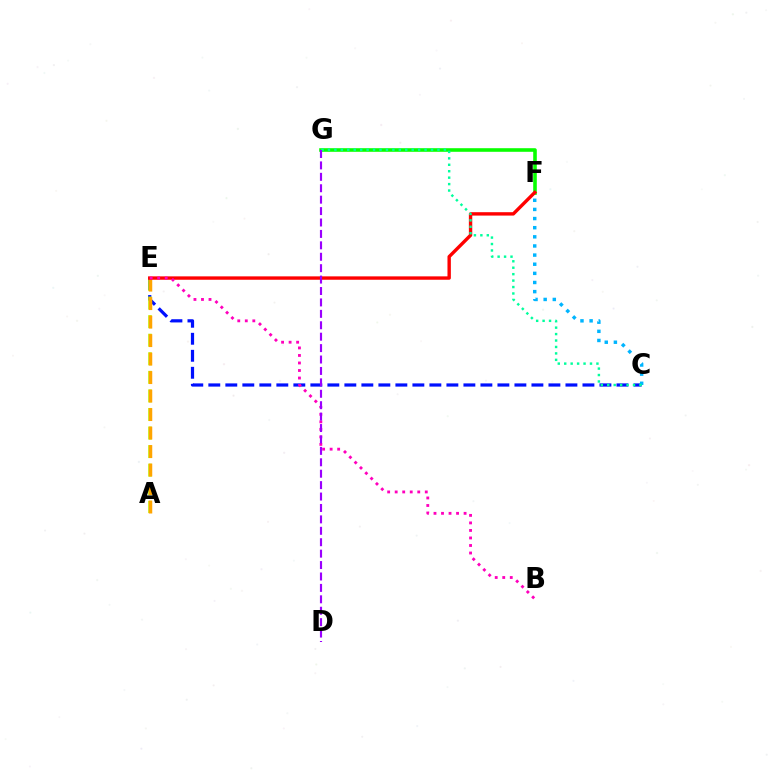{('C', 'E'): [{'color': '#0010ff', 'line_style': 'dashed', 'thickness': 2.31}], ('A', 'E'): [{'color': '#b3ff00', 'line_style': 'dashed', 'thickness': 2.52}, {'color': '#ffa500', 'line_style': 'dashed', 'thickness': 2.51}], ('C', 'F'): [{'color': '#00b5ff', 'line_style': 'dotted', 'thickness': 2.48}], ('F', 'G'): [{'color': '#08ff00', 'line_style': 'solid', 'thickness': 2.59}], ('E', 'F'): [{'color': '#ff0000', 'line_style': 'solid', 'thickness': 2.44}], ('B', 'E'): [{'color': '#ff00bd', 'line_style': 'dotted', 'thickness': 2.04}], ('C', 'G'): [{'color': '#00ff9d', 'line_style': 'dotted', 'thickness': 1.75}], ('D', 'G'): [{'color': '#9b00ff', 'line_style': 'dashed', 'thickness': 1.55}]}